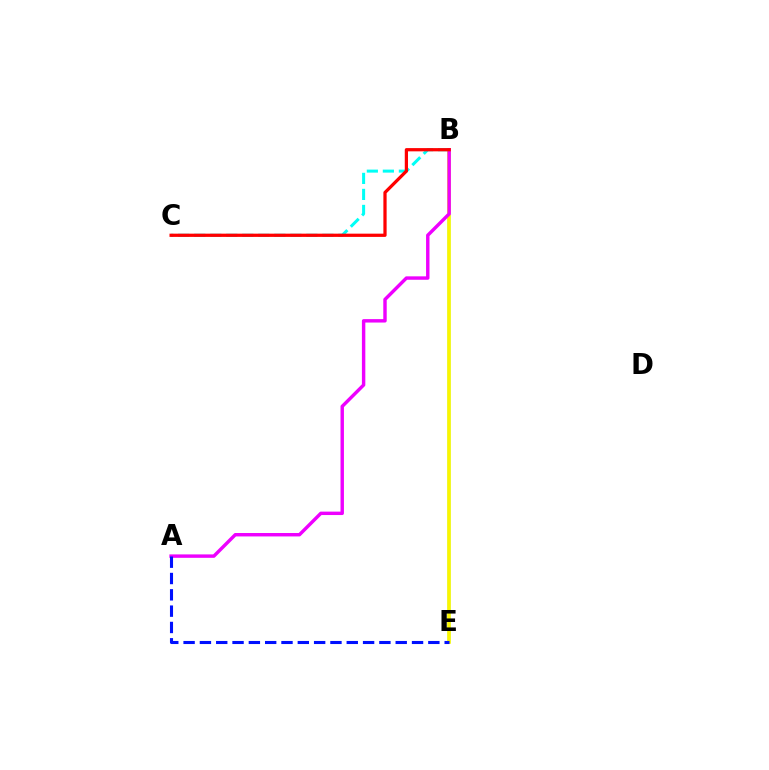{('B', 'E'): [{'color': '#08ff00', 'line_style': 'solid', 'thickness': 1.76}, {'color': '#fcf500', 'line_style': 'solid', 'thickness': 2.57}], ('B', 'C'): [{'color': '#00fff6', 'line_style': 'dashed', 'thickness': 2.18}, {'color': '#ff0000', 'line_style': 'solid', 'thickness': 2.33}], ('A', 'B'): [{'color': '#ee00ff', 'line_style': 'solid', 'thickness': 2.46}], ('A', 'E'): [{'color': '#0010ff', 'line_style': 'dashed', 'thickness': 2.22}]}